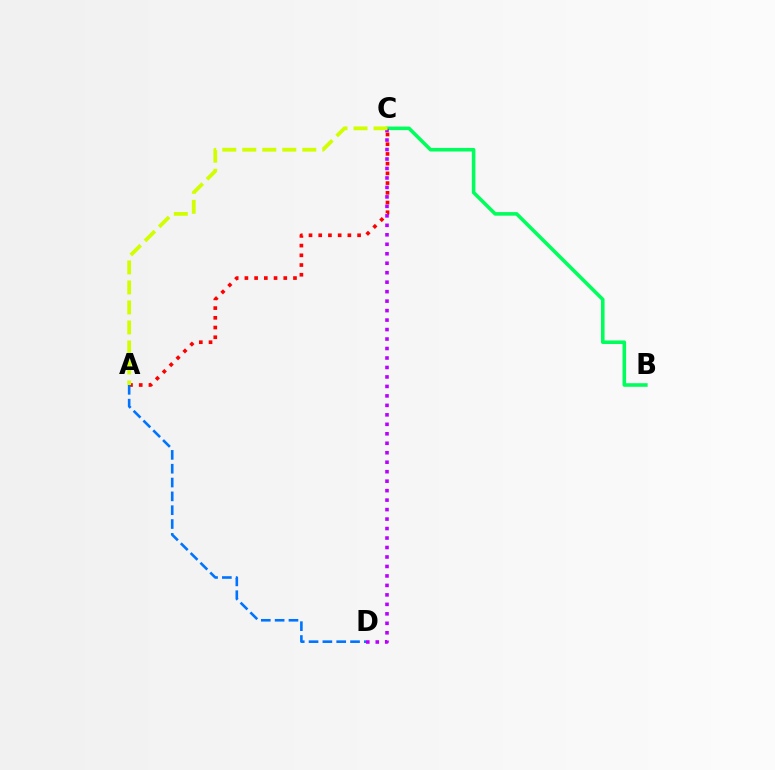{('A', 'C'): [{'color': '#ff0000', 'line_style': 'dotted', 'thickness': 2.64}, {'color': '#d1ff00', 'line_style': 'dashed', 'thickness': 2.72}], ('B', 'C'): [{'color': '#00ff5c', 'line_style': 'solid', 'thickness': 2.58}], ('A', 'D'): [{'color': '#0074ff', 'line_style': 'dashed', 'thickness': 1.88}], ('C', 'D'): [{'color': '#b900ff', 'line_style': 'dotted', 'thickness': 2.57}]}